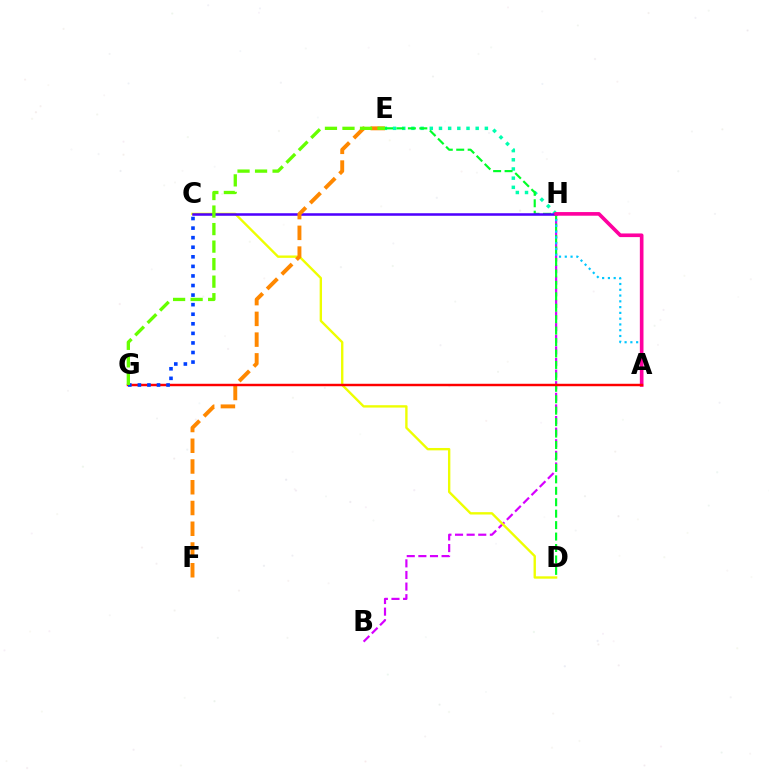{('B', 'H'): [{'color': '#d600ff', 'line_style': 'dashed', 'thickness': 1.58}], ('E', 'H'): [{'color': '#00ffaf', 'line_style': 'dotted', 'thickness': 2.49}], ('D', 'E'): [{'color': '#00ff27', 'line_style': 'dashed', 'thickness': 1.55}], ('C', 'D'): [{'color': '#eeff00', 'line_style': 'solid', 'thickness': 1.71}], ('C', 'H'): [{'color': '#4f00ff', 'line_style': 'solid', 'thickness': 1.83}], ('A', 'H'): [{'color': '#00c7ff', 'line_style': 'dotted', 'thickness': 1.57}, {'color': '#ff00a0', 'line_style': 'solid', 'thickness': 2.63}], ('E', 'F'): [{'color': '#ff8800', 'line_style': 'dashed', 'thickness': 2.82}], ('A', 'G'): [{'color': '#ff0000', 'line_style': 'solid', 'thickness': 1.76}], ('C', 'G'): [{'color': '#003fff', 'line_style': 'dotted', 'thickness': 2.6}], ('E', 'G'): [{'color': '#66ff00', 'line_style': 'dashed', 'thickness': 2.38}]}